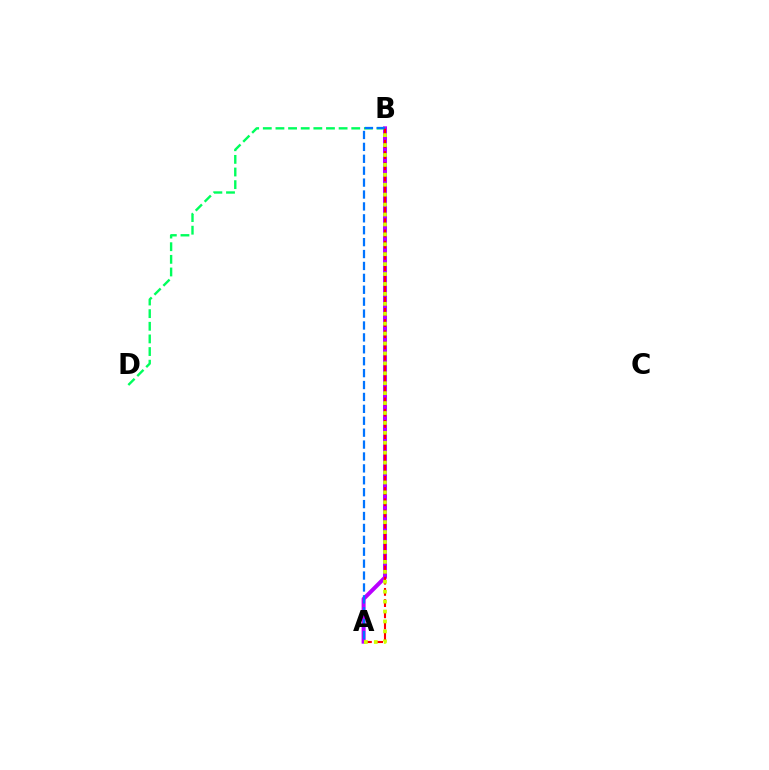{('A', 'B'): [{'color': '#b900ff', 'line_style': 'solid', 'thickness': 2.89}, {'color': '#0074ff', 'line_style': 'dashed', 'thickness': 1.62}, {'color': '#ff0000', 'line_style': 'dashed', 'thickness': 1.52}, {'color': '#d1ff00', 'line_style': 'dotted', 'thickness': 2.7}], ('B', 'D'): [{'color': '#00ff5c', 'line_style': 'dashed', 'thickness': 1.72}]}